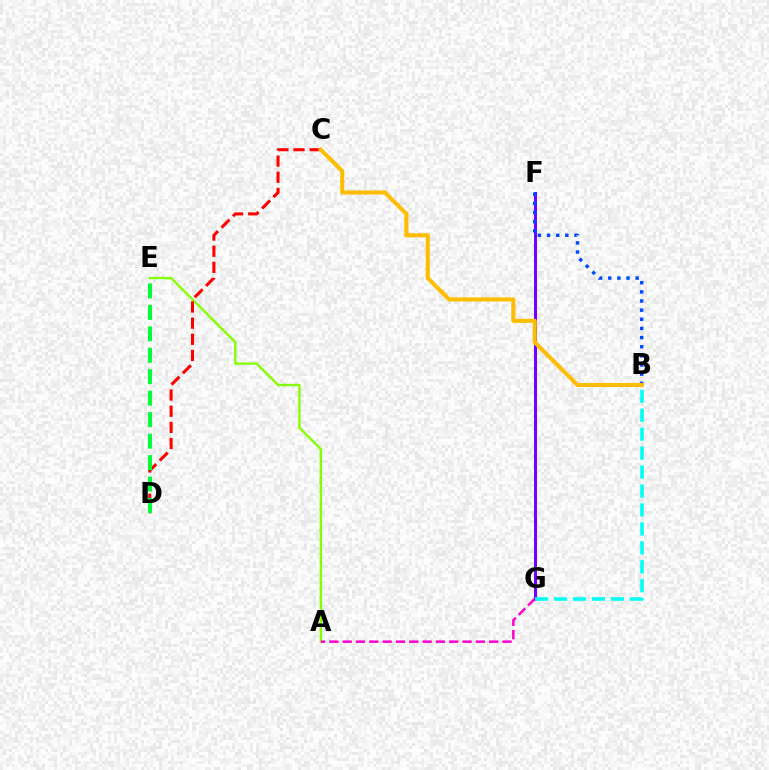{('F', 'G'): [{'color': '#7200ff', 'line_style': 'solid', 'thickness': 2.14}], ('B', 'G'): [{'color': '#00fff6', 'line_style': 'dashed', 'thickness': 2.57}], ('A', 'E'): [{'color': '#84ff00', 'line_style': 'solid', 'thickness': 1.69}], ('B', 'F'): [{'color': '#004bff', 'line_style': 'dotted', 'thickness': 2.48}], ('C', 'D'): [{'color': '#ff0000', 'line_style': 'dashed', 'thickness': 2.19}], ('B', 'C'): [{'color': '#ffbd00', 'line_style': 'solid', 'thickness': 2.92}], ('D', 'E'): [{'color': '#00ff39', 'line_style': 'dashed', 'thickness': 2.92}], ('A', 'G'): [{'color': '#ff00cf', 'line_style': 'dashed', 'thickness': 1.81}]}